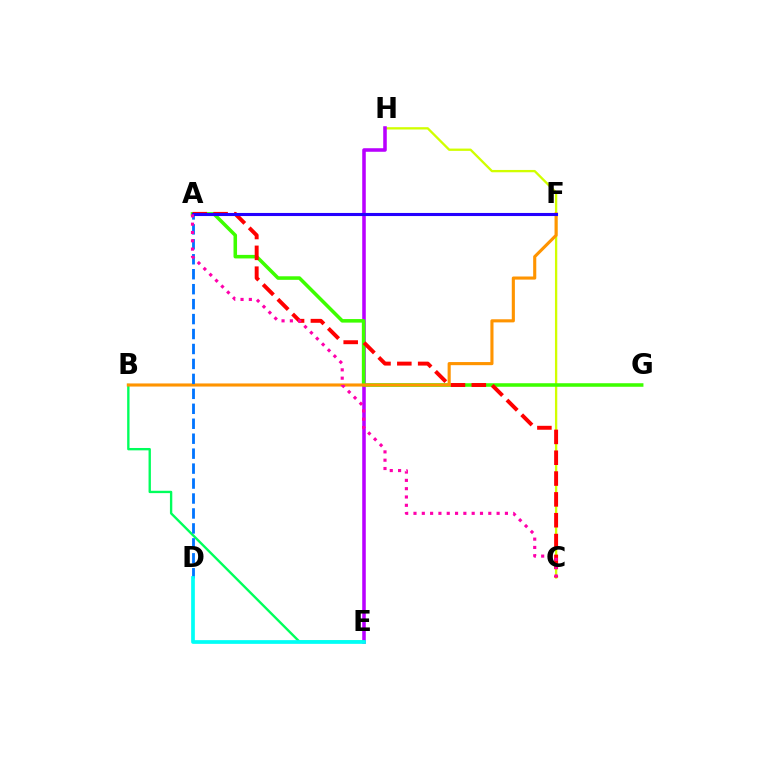{('C', 'H'): [{'color': '#d1ff00', 'line_style': 'solid', 'thickness': 1.67}], ('E', 'H'): [{'color': '#b900ff', 'line_style': 'solid', 'thickness': 2.55}], ('B', 'E'): [{'color': '#00ff5c', 'line_style': 'solid', 'thickness': 1.7}], ('A', 'G'): [{'color': '#3dff00', 'line_style': 'solid', 'thickness': 2.55}], ('A', 'C'): [{'color': '#ff0000', 'line_style': 'dashed', 'thickness': 2.83}, {'color': '#ff00ac', 'line_style': 'dotted', 'thickness': 2.26}], ('B', 'F'): [{'color': '#ff9400', 'line_style': 'solid', 'thickness': 2.24}], ('A', 'D'): [{'color': '#0074ff', 'line_style': 'dashed', 'thickness': 2.03}], ('A', 'F'): [{'color': '#2500ff', 'line_style': 'solid', 'thickness': 2.23}], ('D', 'E'): [{'color': '#00fff6', 'line_style': 'solid', 'thickness': 2.67}]}